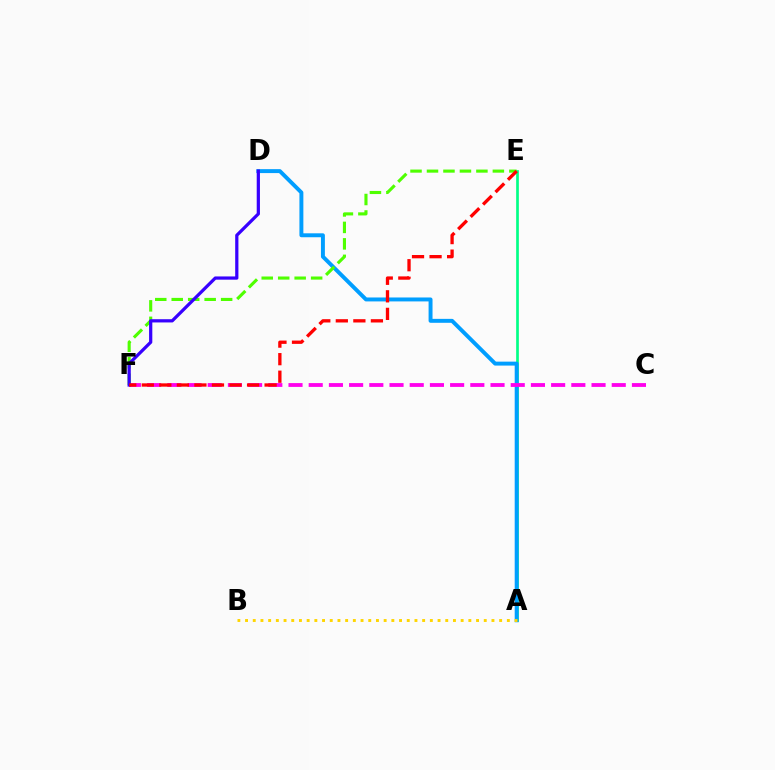{('A', 'E'): [{'color': '#00ff86', 'line_style': 'solid', 'thickness': 1.93}], ('A', 'D'): [{'color': '#009eff', 'line_style': 'solid', 'thickness': 2.84}], ('C', 'F'): [{'color': '#ff00ed', 'line_style': 'dashed', 'thickness': 2.74}], ('E', 'F'): [{'color': '#4fff00', 'line_style': 'dashed', 'thickness': 2.24}, {'color': '#ff0000', 'line_style': 'dashed', 'thickness': 2.38}], ('A', 'B'): [{'color': '#ffd500', 'line_style': 'dotted', 'thickness': 2.09}], ('D', 'F'): [{'color': '#3700ff', 'line_style': 'solid', 'thickness': 2.32}]}